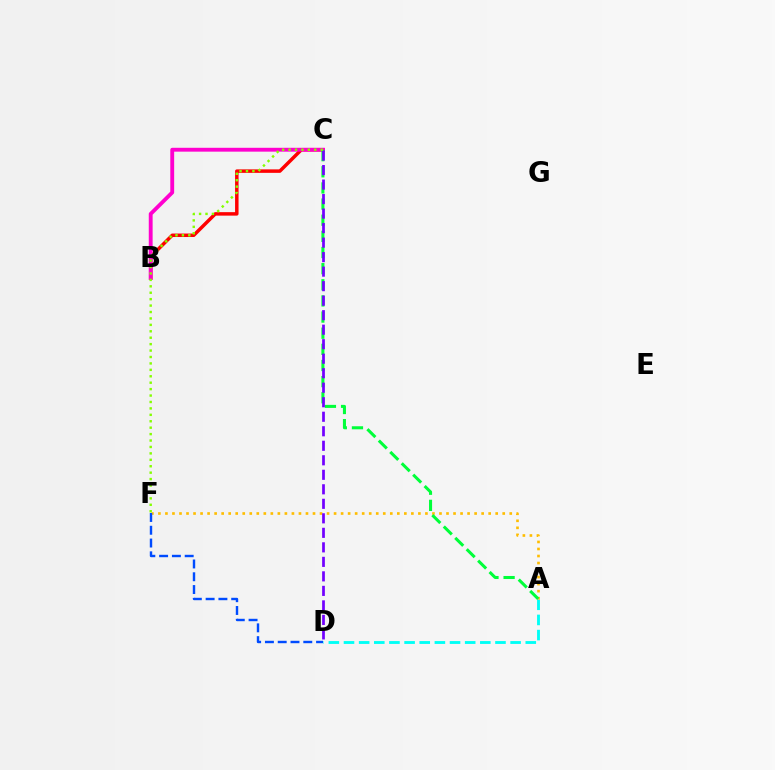{('A', 'D'): [{'color': '#00fff6', 'line_style': 'dashed', 'thickness': 2.06}], ('A', 'F'): [{'color': '#ffbd00', 'line_style': 'dotted', 'thickness': 1.91}], ('B', 'C'): [{'color': '#ff0000', 'line_style': 'solid', 'thickness': 2.5}, {'color': '#ff00cf', 'line_style': 'solid', 'thickness': 2.78}], ('D', 'F'): [{'color': '#004bff', 'line_style': 'dashed', 'thickness': 1.74}], ('A', 'C'): [{'color': '#00ff39', 'line_style': 'dashed', 'thickness': 2.19}], ('C', 'D'): [{'color': '#7200ff', 'line_style': 'dashed', 'thickness': 1.97}], ('C', 'F'): [{'color': '#84ff00', 'line_style': 'dotted', 'thickness': 1.75}]}